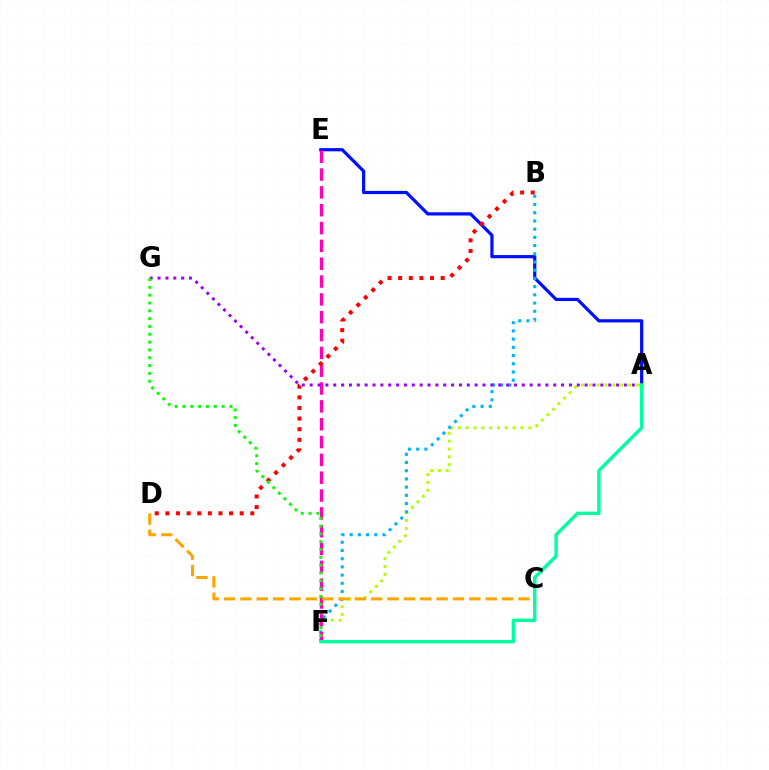{('A', 'E'): [{'color': '#0010ff', 'line_style': 'solid', 'thickness': 2.32}], ('A', 'F'): [{'color': '#b3ff00', 'line_style': 'dotted', 'thickness': 2.13}, {'color': '#00ff9d', 'line_style': 'solid', 'thickness': 2.44}], ('B', 'F'): [{'color': '#00b5ff', 'line_style': 'dotted', 'thickness': 2.23}], ('E', 'F'): [{'color': '#ff00bd', 'line_style': 'dashed', 'thickness': 2.42}], ('C', 'D'): [{'color': '#ffa500', 'line_style': 'dashed', 'thickness': 2.22}], ('A', 'G'): [{'color': '#9b00ff', 'line_style': 'dotted', 'thickness': 2.13}], ('B', 'D'): [{'color': '#ff0000', 'line_style': 'dotted', 'thickness': 2.89}], ('F', 'G'): [{'color': '#08ff00', 'line_style': 'dotted', 'thickness': 2.12}]}